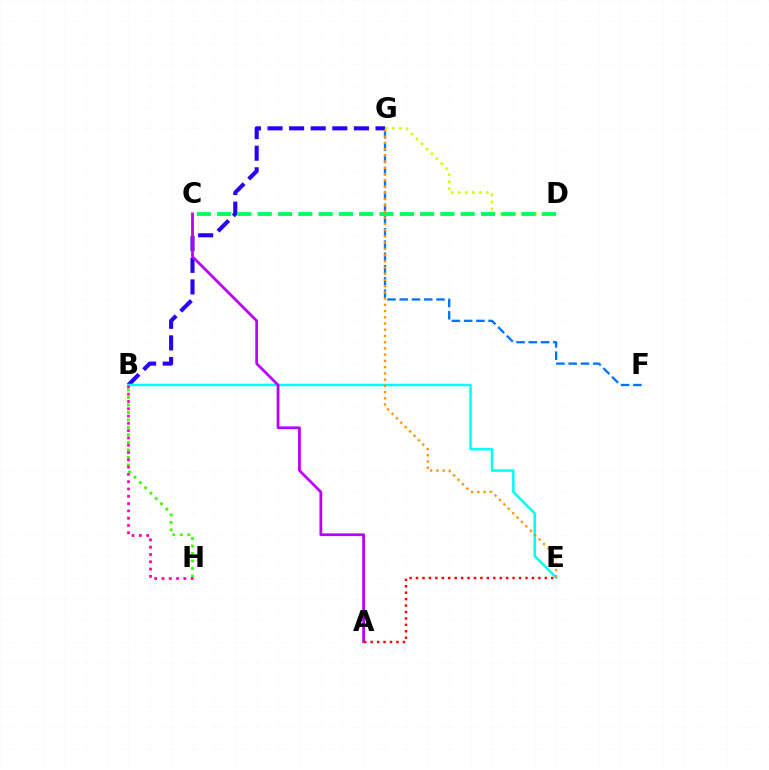{('B', 'G'): [{'color': '#2500ff', 'line_style': 'dashed', 'thickness': 2.94}], ('B', 'E'): [{'color': '#00fff6', 'line_style': 'solid', 'thickness': 1.79}], ('B', 'H'): [{'color': '#3dff00', 'line_style': 'dotted', 'thickness': 2.04}, {'color': '#ff00ac', 'line_style': 'dotted', 'thickness': 1.98}], ('D', 'G'): [{'color': '#d1ff00', 'line_style': 'dotted', 'thickness': 1.9}], ('A', 'C'): [{'color': '#b900ff', 'line_style': 'solid', 'thickness': 1.98}], ('A', 'E'): [{'color': '#ff0000', 'line_style': 'dotted', 'thickness': 1.75}], ('F', 'G'): [{'color': '#0074ff', 'line_style': 'dashed', 'thickness': 1.67}], ('C', 'D'): [{'color': '#00ff5c', 'line_style': 'dashed', 'thickness': 2.76}], ('E', 'G'): [{'color': '#ff9400', 'line_style': 'dotted', 'thickness': 1.69}]}